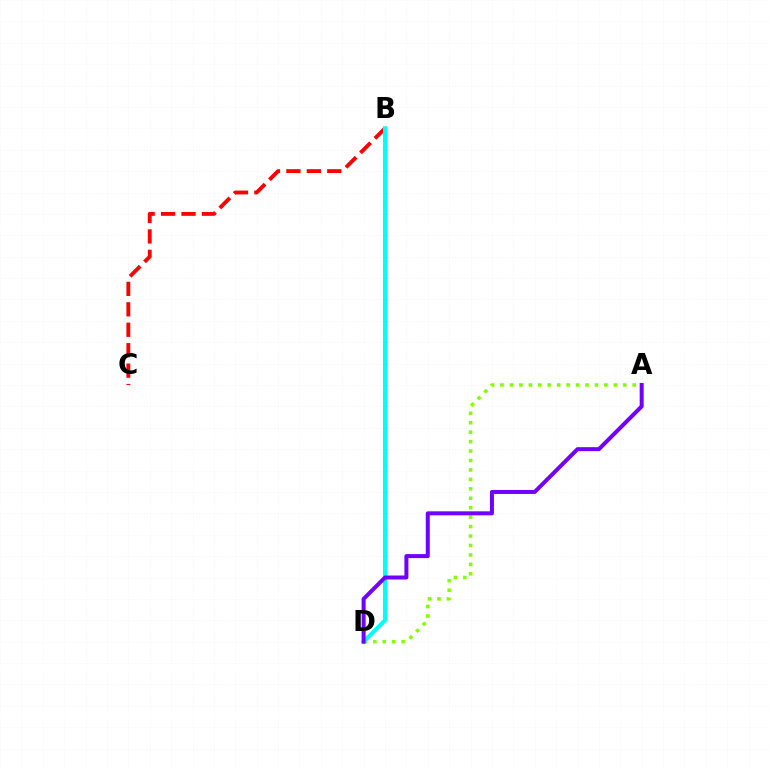{('B', 'C'): [{'color': '#ff0000', 'line_style': 'dashed', 'thickness': 2.78}], ('A', 'D'): [{'color': '#84ff00', 'line_style': 'dotted', 'thickness': 2.57}, {'color': '#7200ff', 'line_style': 'solid', 'thickness': 2.88}], ('B', 'D'): [{'color': '#00fff6', 'line_style': 'solid', 'thickness': 2.91}]}